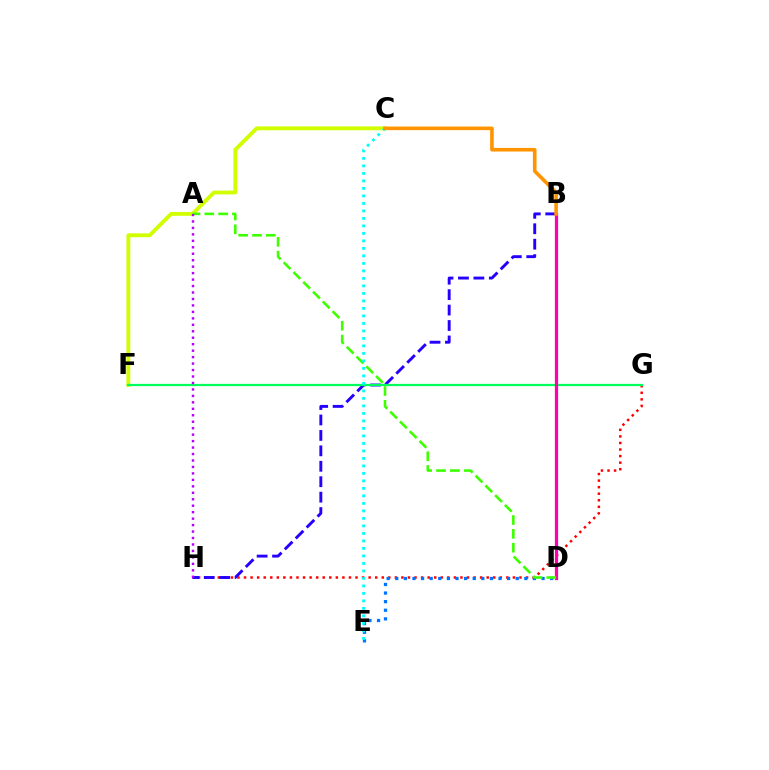{('G', 'H'): [{'color': '#ff0000', 'line_style': 'dotted', 'thickness': 1.78}], ('C', 'F'): [{'color': '#d1ff00', 'line_style': 'solid', 'thickness': 2.77}], ('B', 'H'): [{'color': '#2500ff', 'line_style': 'dashed', 'thickness': 2.1}], ('D', 'E'): [{'color': '#0074ff', 'line_style': 'dotted', 'thickness': 2.34}], ('F', 'G'): [{'color': '#00ff5c', 'line_style': 'solid', 'thickness': 1.61}], ('B', 'D'): [{'color': '#ff00ac', 'line_style': 'solid', 'thickness': 2.34}], ('A', 'D'): [{'color': '#3dff00', 'line_style': 'dashed', 'thickness': 1.88}], ('A', 'H'): [{'color': '#b900ff', 'line_style': 'dotted', 'thickness': 1.76}], ('C', 'E'): [{'color': '#00fff6', 'line_style': 'dotted', 'thickness': 2.04}], ('B', 'C'): [{'color': '#ff9400', 'line_style': 'solid', 'thickness': 2.6}]}